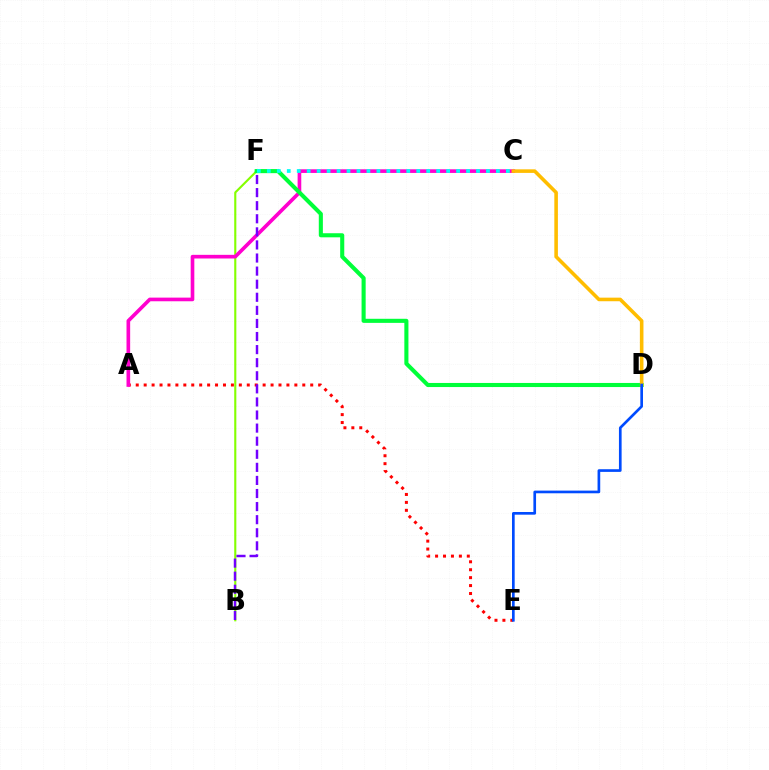{('B', 'F'): [{'color': '#84ff00', 'line_style': 'solid', 'thickness': 1.53}, {'color': '#7200ff', 'line_style': 'dashed', 'thickness': 1.78}], ('A', 'E'): [{'color': '#ff0000', 'line_style': 'dotted', 'thickness': 2.15}], ('A', 'C'): [{'color': '#ff00cf', 'line_style': 'solid', 'thickness': 2.63}], ('D', 'F'): [{'color': '#00ff39', 'line_style': 'solid', 'thickness': 2.94}], ('C', 'D'): [{'color': '#ffbd00', 'line_style': 'solid', 'thickness': 2.58}], ('D', 'E'): [{'color': '#004bff', 'line_style': 'solid', 'thickness': 1.93}], ('C', 'F'): [{'color': '#00fff6', 'line_style': 'dotted', 'thickness': 2.71}]}